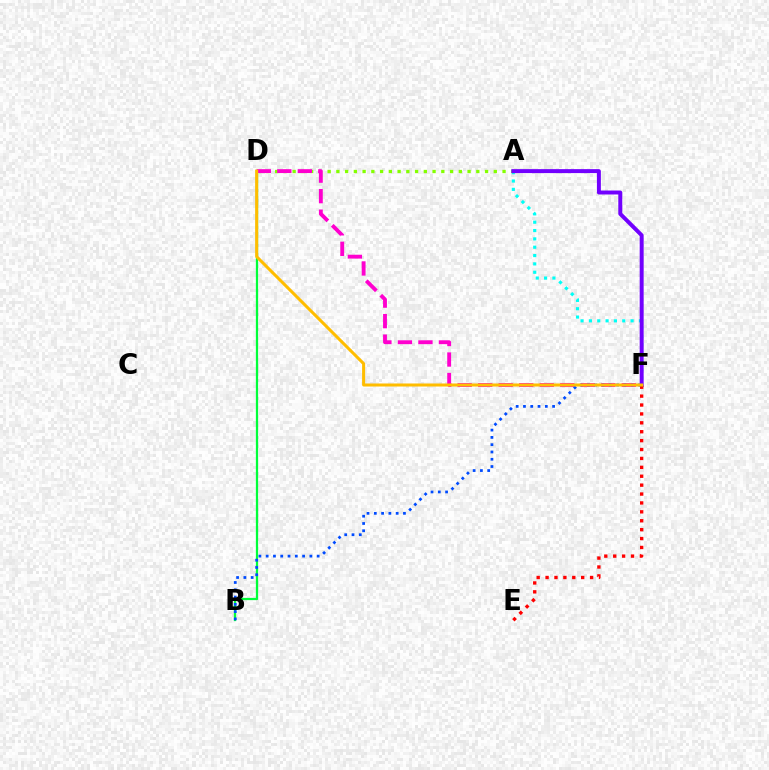{('A', 'F'): [{'color': '#00fff6', 'line_style': 'dotted', 'thickness': 2.27}, {'color': '#7200ff', 'line_style': 'solid', 'thickness': 2.85}], ('A', 'D'): [{'color': '#84ff00', 'line_style': 'dotted', 'thickness': 2.38}], ('B', 'D'): [{'color': '#00ff39', 'line_style': 'solid', 'thickness': 1.63}], ('D', 'F'): [{'color': '#ff00cf', 'line_style': 'dashed', 'thickness': 2.79}, {'color': '#ffbd00', 'line_style': 'solid', 'thickness': 2.18}], ('E', 'F'): [{'color': '#ff0000', 'line_style': 'dotted', 'thickness': 2.42}], ('B', 'F'): [{'color': '#004bff', 'line_style': 'dotted', 'thickness': 1.98}]}